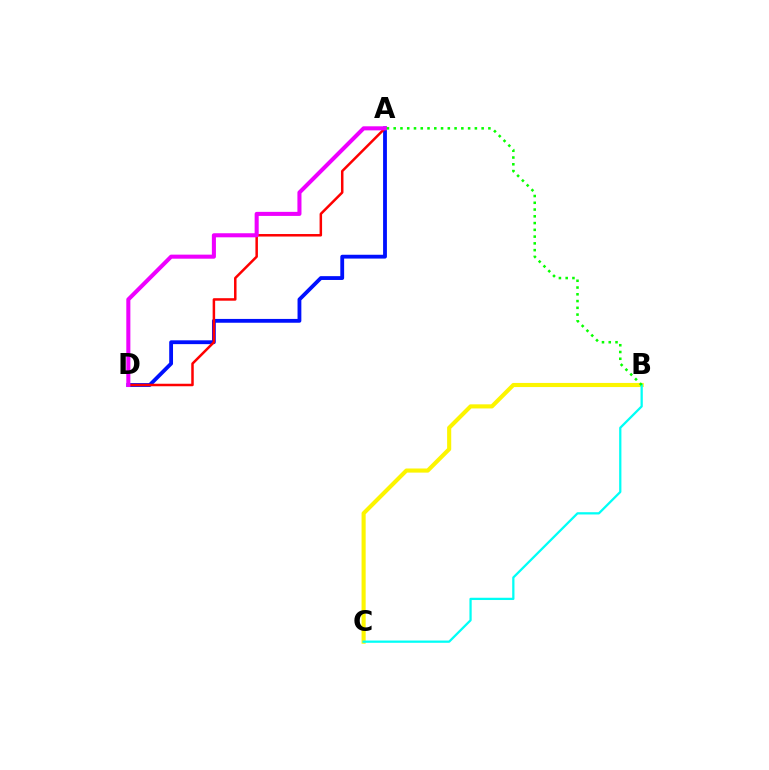{('A', 'D'): [{'color': '#0010ff', 'line_style': 'solid', 'thickness': 2.75}, {'color': '#ff0000', 'line_style': 'solid', 'thickness': 1.8}, {'color': '#ee00ff', 'line_style': 'solid', 'thickness': 2.92}], ('B', 'C'): [{'color': '#fcf500', 'line_style': 'solid', 'thickness': 2.96}, {'color': '#00fff6', 'line_style': 'solid', 'thickness': 1.63}], ('A', 'B'): [{'color': '#08ff00', 'line_style': 'dotted', 'thickness': 1.84}]}